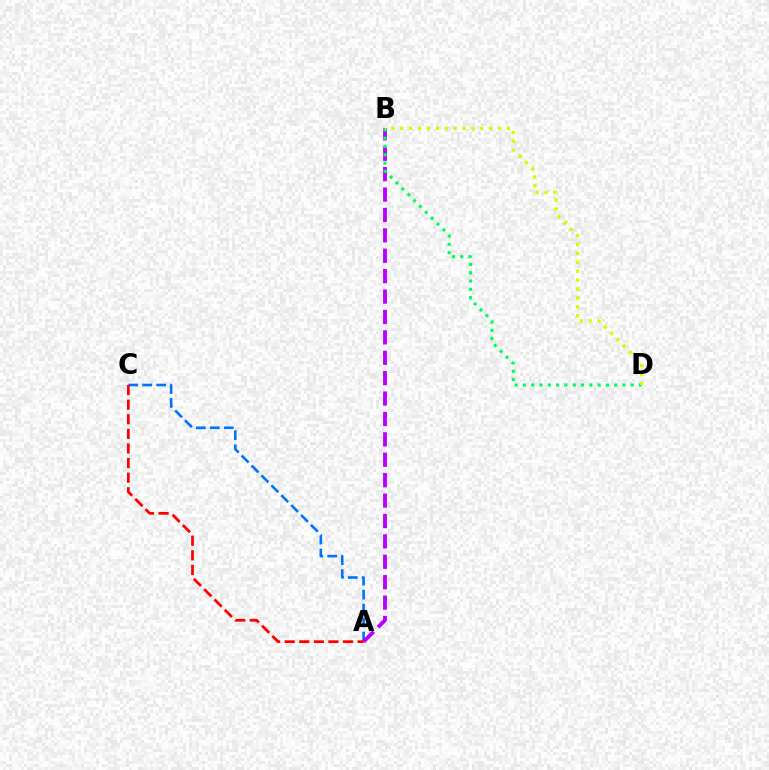{('A', 'C'): [{'color': '#0074ff', 'line_style': 'dashed', 'thickness': 1.9}, {'color': '#ff0000', 'line_style': 'dashed', 'thickness': 1.98}], ('A', 'B'): [{'color': '#b900ff', 'line_style': 'dashed', 'thickness': 2.77}], ('B', 'D'): [{'color': '#00ff5c', 'line_style': 'dotted', 'thickness': 2.25}, {'color': '#d1ff00', 'line_style': 'dotted', 'thickness': 2.42}]}